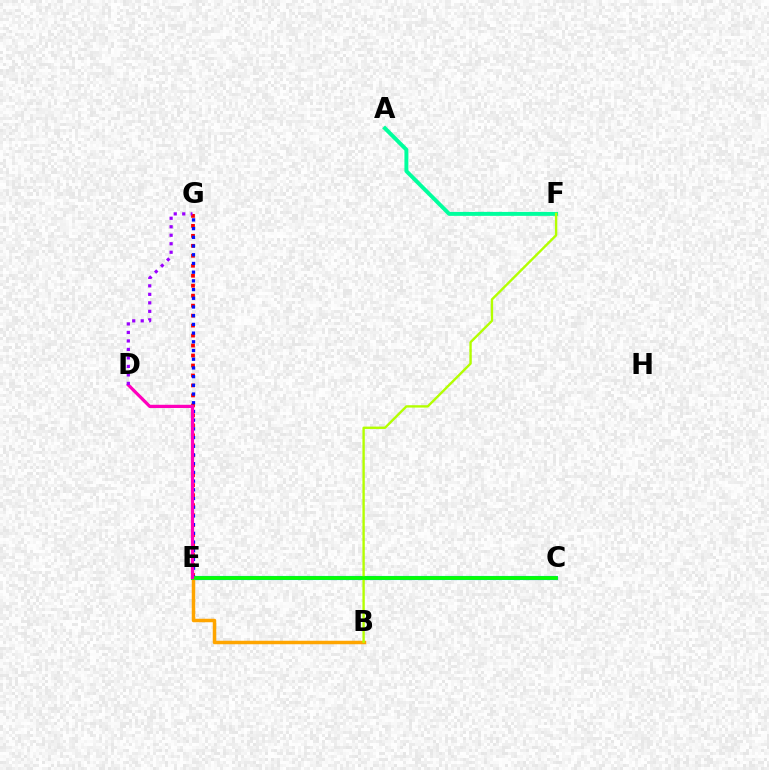{('C', 'E'): [{'color': '#00b5ff', 'line_style': 'solid', 'thickness': 2.97}, {'color': '#08ff00', 'line_style': 'solid', 'thickness': 2.64}], ('B', 'E'): [{'color': '#ffa500', 'line_style': 'solid', 'thickness': 2.51}], ('E', 'G'): [{'color': '#ff0000', 'line_style': 'dotted', 'thickness': 2.71}, {'color': '#0010ff', 'line_style': 'dotted', 'thickness': 2.37}], ('A', 'F'): [{'color': '#00ff9d', 'line_style': 'solid', 'thickness': 2.84}], ('B', 'F'): [{'color': '#b3ff00', 'line_style': 'solid', 'thickness': 1.7}], ('D', 'E'): [{'color': '#ff00bd', 'line_style': 'solid', 'thickness': 2.32}], ('D', 'G'): [{'color': '#9b00ff', 'line_style': 'dotted', 'thickness': 2.31}]}